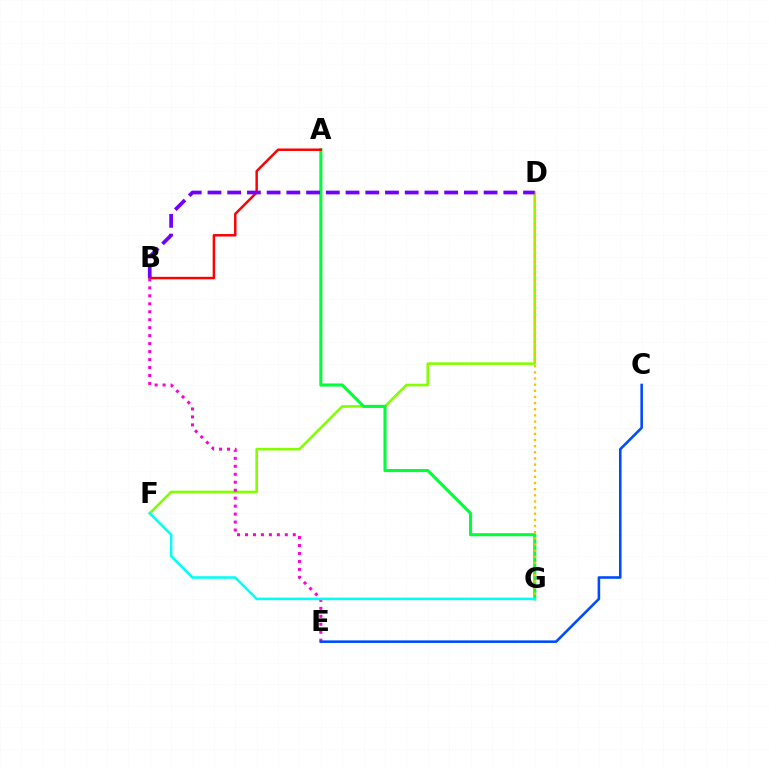{('D', 'F'): [{'color': '#84ff00', 'line_style': 'solid', 'thickness': 1.88}], ('A', 'G'): [{'color': '#00ff39', 'line_style': 'solid', 'thickness': 2.22}], ('D', 'G'): [{'color': '#ffbd00', 'line_style': 'dotted', 'thickness': 1.67}], ('A', 'B'): [{'color': '#ff0000', 'line_style': 'solid', 'thickness': 1.78}], ('B', 'E'): [{'color': '#ff00cf', 'line_style': 'dotted', 'thickness': 2.16}], ('C', 'E'): [{'color': '#004bff', 'line_style': 'solid', 'thickness': 1.86}], ('B', 'D'): [{'color': '#7200ff', 'line_style': 'dashed', 'thickness': 2.68}], ('F', 'G'): [{'color': '#00fff6', 'line_style': 'solid', 'thickness': 1.83}]}